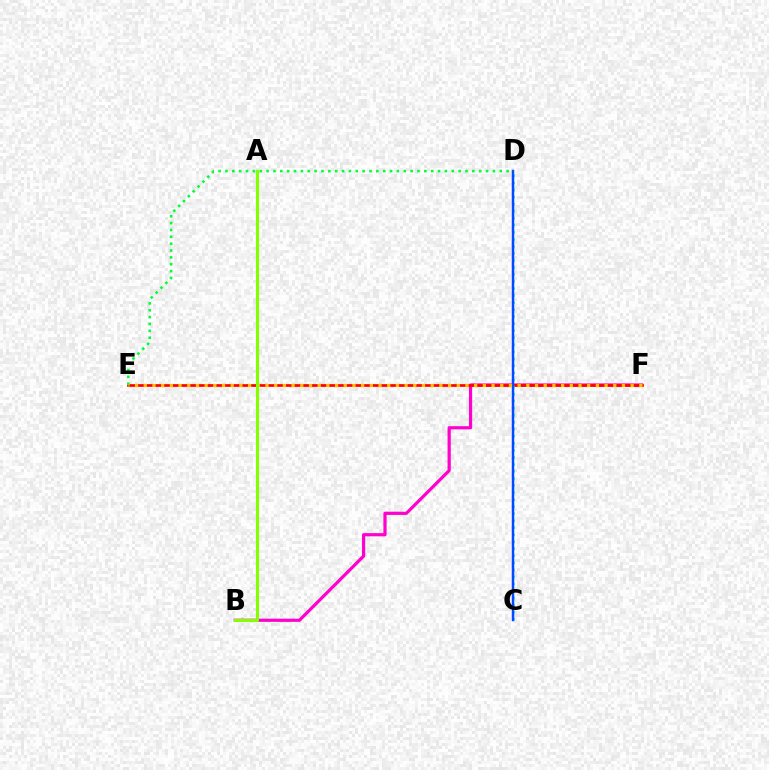{('B', 'F'): [{'color': '#ff00cf', 'line_style': 'solid', 'thickness': 2.3}], ('E', 'F'): [{'color': '#ff0000', 'line_style': 'solid', 'thickness': 1.95}, {'color': '#ffbd00', 'line_style': 'dotted', 'thickness': 2.36}], ('C', 'D'): [{'color': '#00fff6', 'line_style': 'dotted', 'thickness': 1.91}, {'color': '#7200ff', 'line_style': 'solid', 'thickness': 1.57}, {'color': '#004bff', 'line_style': 'solid', 'thickness': 1.66}], ('D', 'E'): [{'color': '#00ff39', 'line_style': 'dotted', 'thickness': 1.86}], ('A', 'B'): [{'color': '#84ff00', 'line_style': 'solid', 'thickness': 2.23}]}